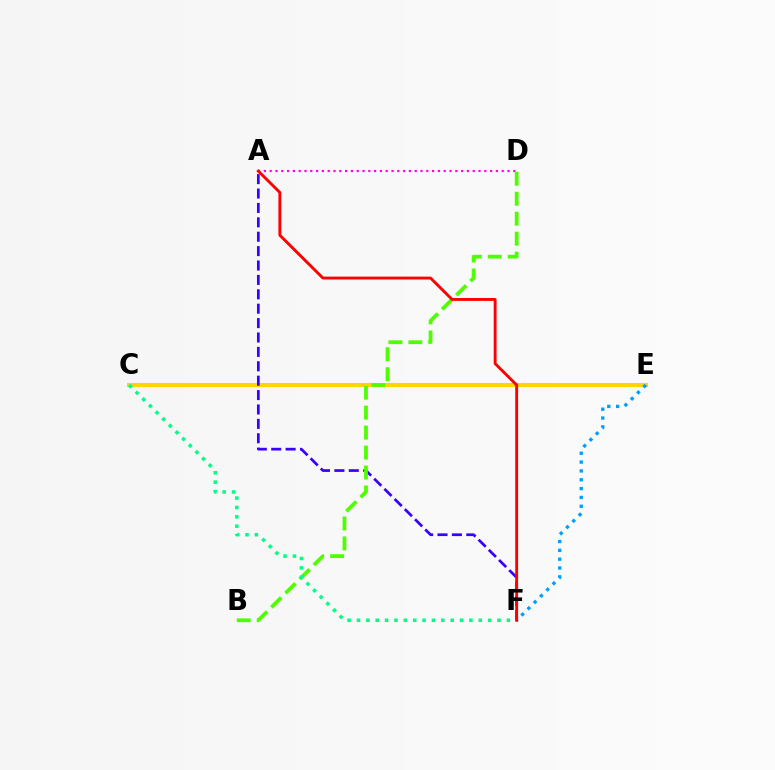{('A', 'D'): [{'color': '#ff00ed', 'line_style': 'dotted', 'thickness': 1.58}], ('C', 'E'): [{'color': '#ffd500', 'line_style': 'solid', 'thickness': 2.93}], ('E', 'F'): [{'color': '#009eff', 'line_style': 'dotted', 'thickness': 2.4}], ('A', 'F'): [{'color': '#3700ff', 'line_style': 'dashed', 'thickness': 1.96}, {'color': '#ff0000', 'line_style': 'solid', 'thickness': 2.07}], ('B', 'D'): [{'color': '#4fff00', 'line_style': 'dashed', 'thickness': 2.71}], ('C', 'F'): [{'color': '#00ff86', 'line_style': 'dotted', 'thickness': 2.55}]}